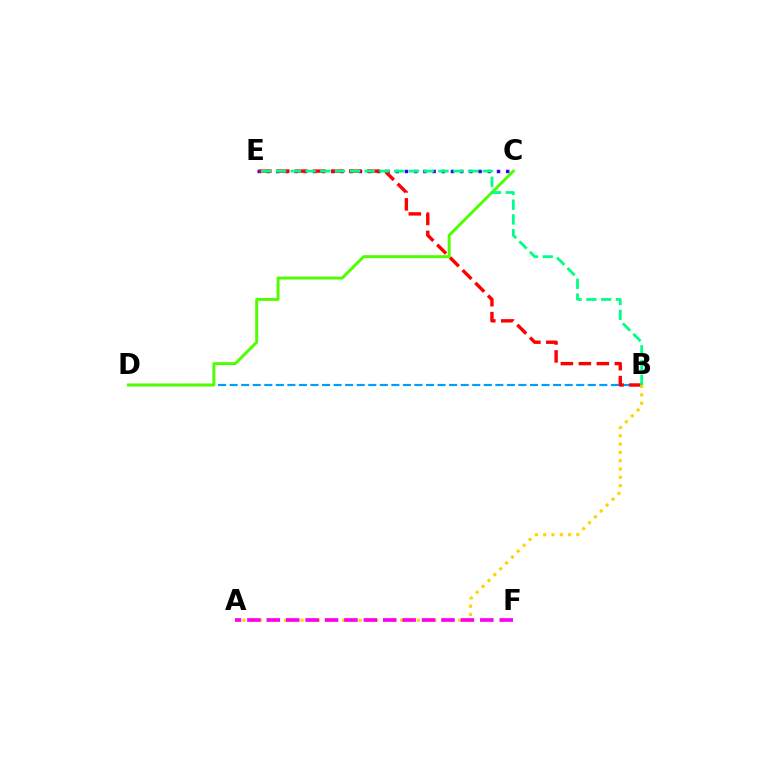{('B', 'D'): [{'color': '#009eff', 'line_style': 'dashed', 'thickness': 1.57}], ('C', 'E'): [{'color': '#3700ff', 'line_style': 'dotted', 'thickness': 2.5}], ('B', 'E'): [{'color': '#ff0000', 'line_style': 'dashed', 'thickness': 2.44}, {'color': '#00ff86', 'line_style': 'dashed', 'thickness': 2.01}], ('A', 'B'): [{'color': '#ffd500', 'line_style': 'dotted', 'thickness': 2.26}], ('A', 'F'): [{'color': '#ff00ed', 'line_style': 'dashed', 'thickness': 2.64}], ('C', 'D'): [{'color': '#4fff00', 'line_style': 'solid', 'thickness': 2.13}]}